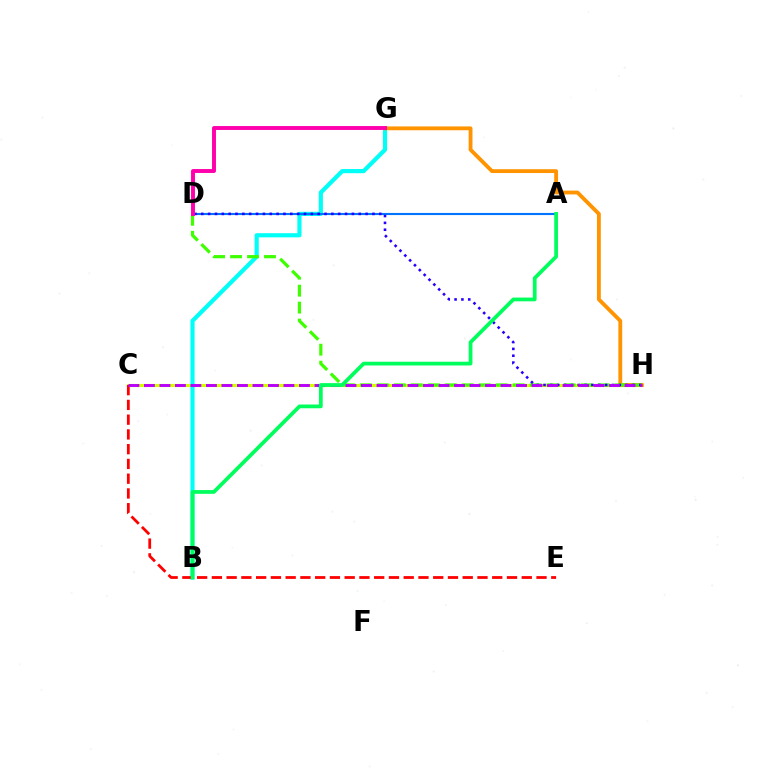{('C', 'H'): [{'color': '#d1ff00', 'line_style': 'solid', 'thickness': 2.26}, {'color': '#b900ff', 'line_style': 'dashed', 'thickness': 2.11}], ('B', 'G'): [{'color': '#00fff6', 'line_style': 'solid', 'thickness': 3.0}], ('G', 'H'): [{'color': '#ff9400', 'line_style': 'solid', 'thickness': 2.76}], ('D', 'H'): [{'color': '#3dff00', 'line_style': 'dashed', 'thickness': 2.31}, {'color': '#2500ff', 'line_style': 'dotted', 'thickness': 1.86}], ('C', 'E'): [{'color': '#ff0000', 'line_style': 'dashed', 'thickness': 2.0}], ('A', 'D'): [{'color': '#0074ff', 'line_style': 'solid', 'thickness': 1.52}], ('A', 'B'): [{'color': '#00ff5c', 'line_style': 'solid', 'thickness': 2.69}], ('D', 'G'): [{'color': '#ff00ac', 'line_style': 'solid', 'thickness': 2.82}]}